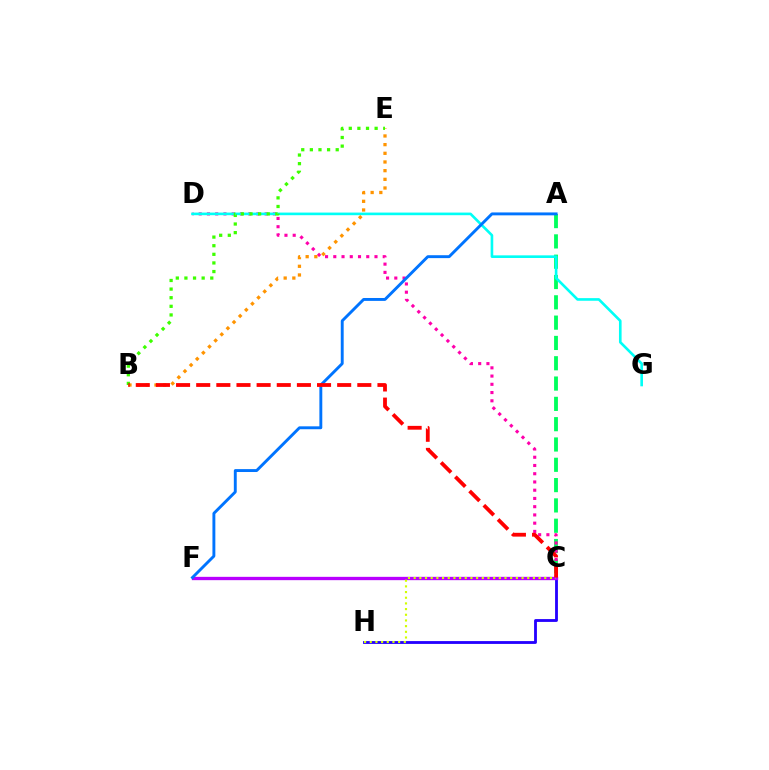{('A', 'C'): [{'color': '#00ff5c', 'line_style': 'dashed', 'thickness': 2.76}], ('C', 'D'): [{'color': '#ff00ac', 'line_style': 'dotted', 'thickness': 2.24}], ('D', 'G'): [{'color': '#00fff6', 'line_style': 'solid', 'thickness': 1.89}], ('C', 'H'): [{'color': '#2500ff', 'line_style': 'solid', 'thickness': 2.03}, {'color': '#d1ff00', 'line_style': 'dotted', 'thickness': 1.54}], ('B', 'E'): [{'color': '#ff9400', 'line_style': 'dotted', 'thickness': 2.36}, {'color': '#3dff00', 'line_style': 'dotted', 'thickness': 2.34}], ('C', 'F'): [{'color': '#b900ff', 'line_style': 'solid', 'thickness': 2.39}], ('A', 'F'): [{'color': '#0074ff', 'line_style': 'solid', 'thickness': 2.09}], ('B', 'C'): [{'color': '#ff0000', 'line_style': 'dashed', 'thickness': 2.74}]}